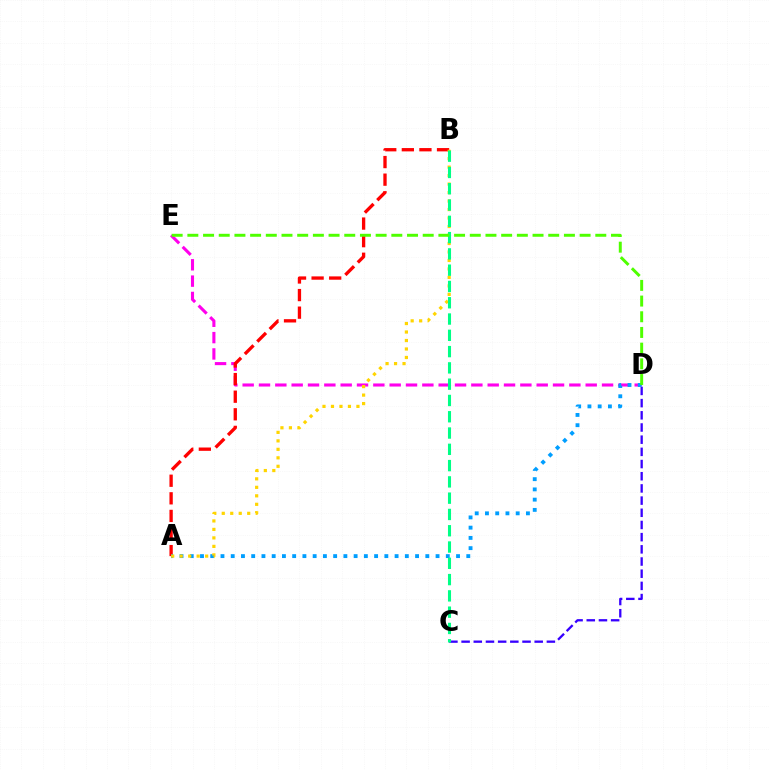{('C', 'D'): [{'color': '#3700ff', 'line_style': 'dashed', 'thickness': 1.66}], ('D', 'E'): [{'color': '#ff00ed', 'line_style': 'dashed', 'thickness': 2.22}, {'color': '#4fff00', 'line_style': 'dashed', 'thickness': 2.13}], ('A', 'B'): [{'color': '#ff0000', 'line_style': 'dashed', 'thickness': 2.39}, {'color': '#ffd500', 'line_style': 'dotted', 'thickness': 2.31}], ('A', 'D'): [{'color': '#009eff', 'line_style': 'dotted', 'thickness': 2.78}], ('B', 'C'): [{'color': '#00ff86', 'line_style': 'dashed', 'thickness': 2.21}]}